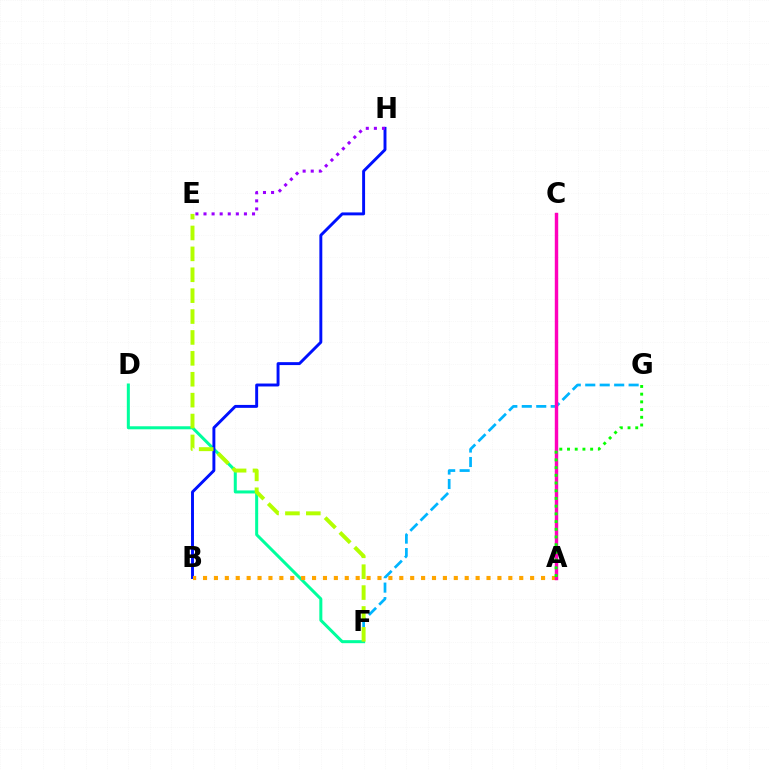{('D', 'F'): [{'color': '#00ff9d', 'line_style': 'solid', 'thickness': 2.17}], ('B', 'H'): [{'color': '#0010ff', 'line_style': 'solid', 'thickness': 2.11}], ('F', 'G'): [{'color': '#00b5ff', 'line_style': 'dashed', 'thickness': 1.97}], ('E', 'H'): [{'color': '#9b00ff', 'line_style': 'dotted', 'thickness': 2.2}], ('E', 'F'): [{'color': '#b3ff00', 'line_style': 'dashed', 'thickness': 2.84}], ('A', 'B'): [{'color': '#ffa500', 'line_style': 'dotted', 'thickness': 2.96}], ('A', 'C'): [{'color': '#ff0000', 'line_style': 'dashed', 'thickness': 2.11}, {'color': '#ff00bd', 'line_style': 'solid', 'thickness': 2.46}], ('A', 'G'): [{'color': '#08ff00', 'line_style': 'dotted', 'thickness': 2.09}]}